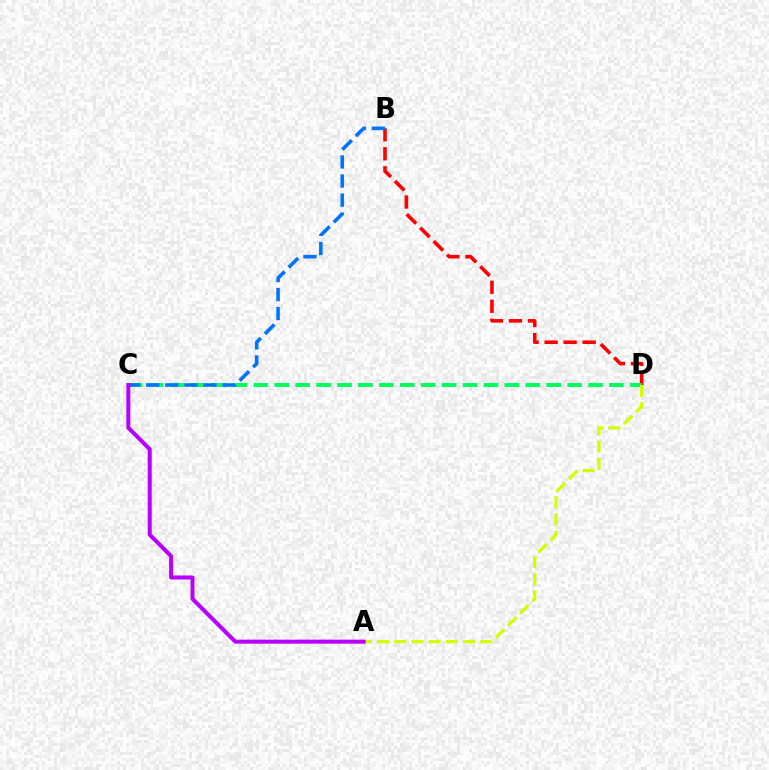{('B', 'D'): [{'color': '#ff0000', 'line_style': 'dashed', 'thickness': 2.58}], ('C', 'D'): [{'color': '#00ff5c', 'line_style': 'dashed', 'thickness': 2.84}], ('A', 'D'): [{'color': '#d1ff00', 'line_style': 'dashed', 'thickness': 2.33}], ('B', 'C'): [{'color': '#0074ff', 'line_style': 'dashed', 'thickness': 2.59}], ('A', 'C'): [{'color': '#b900ff', 'line_style': 'solid', 'thickness': 2.89}]}